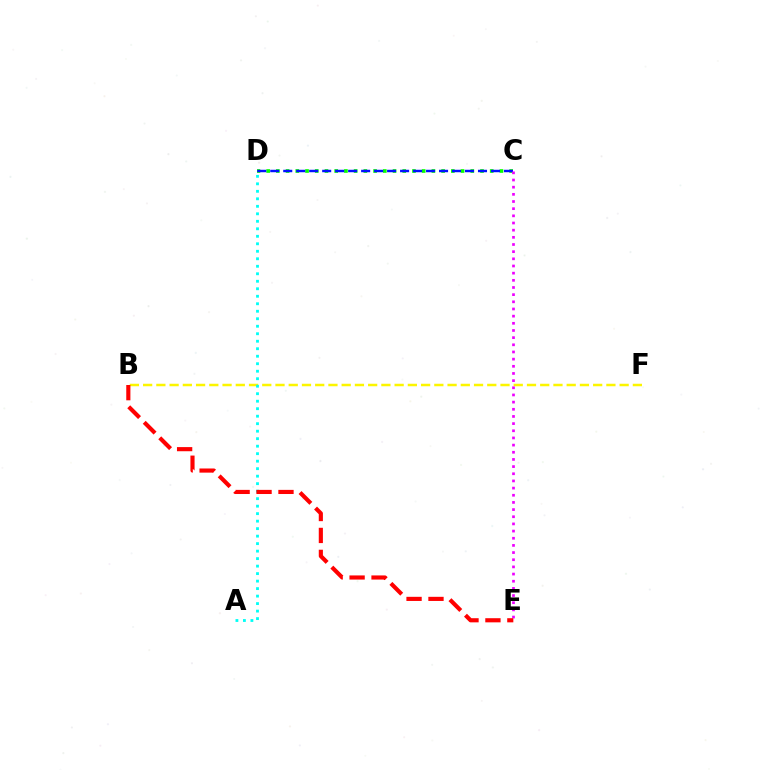{('B', 'F'): [{'color': '#fcf500', 'line_style': 'dashed', 'thickness': 1.8}], ('C', 'D'): [{'color': '#08ff00', 'line_style': 'dotted', 'thickness': 2.64}, {'color': '#0010ff', 'line_style': 'dashed', 'thickness': 1.76}], ('C', 'E'): [{'color': '#ee00ff', 'line_style': 'dotted', 'thickness': 1.95}], ('A', 'D'): [{'color': '#00fff6', 'line_style': 'dotted', 'thickness': 2.04}], ('B', 'E'): [{'color': '#ff0000', 'line_style': 'dashed', 'thickness': 2.98}]}